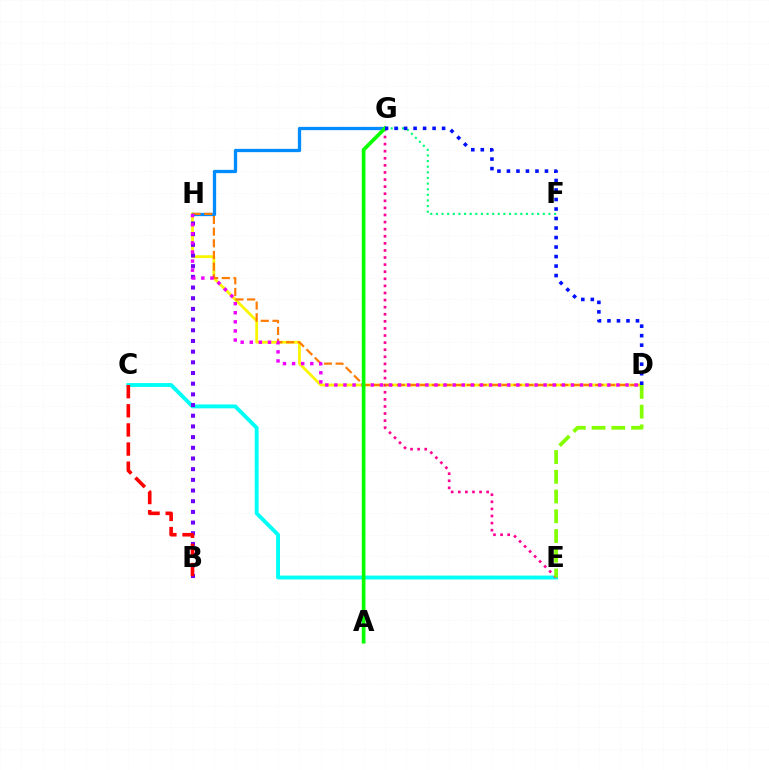{('D', 'H'): [{'color': '#fcf500', 'line_style': 'solid', 'thickness': 2.02}, {'color': '#ff7c00', 'line_style': 'dashed', 'thickness': 1.59}, {'color': '#ee00ff', 'line_style': 'dotted', 'thickness': 2.47}], ('C', 'E'): [{'color': '#00fff6', 'line_style': 'solid', 'thickness': 2.79}], ('E', 'G'): [{'color': '#ff0094', 'line_style': 'dotted', 'thickness': 1.93}], ('G', 'H'): [{'color': '#008cff', 'line_style': 'solid', 'thickness': 2.36}], ('D', 'E'): [{'color': '#84ff00', 'line_style': 'dashed', 'thickness': 2.68}], ('F', 'G'): [{'color': '#00ff74', 'line_style': 'dotted', 'thickness': 1.53}], ('B', 'H'): [{'color': '#7200ff', 'line_style': 'dotted', 'thickness': 2.9}], ('B', 'C'): [{'color': '#ff0000', 'line_style': 'dashed', 'thickness': 2.6}], ('A', 'G'): [{'color': '#08ff00', 'line_style': 'solid', 'thickness': 2.67}], ('D', 'G'): [{'color': '#0010ff', 'line_style': 'dotted', 'thickness': 2.58}]}